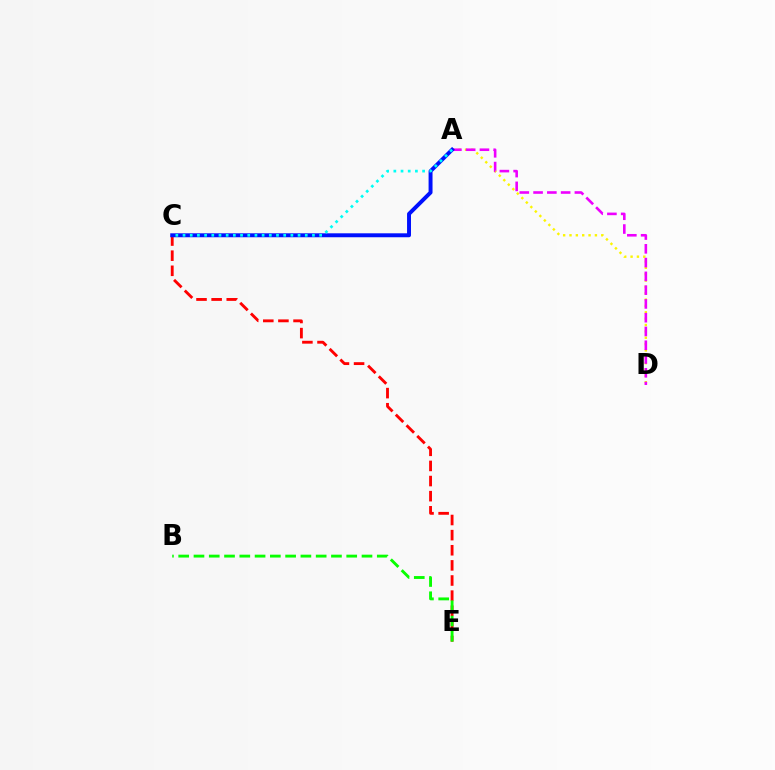{('A', 'D'): [{'color': '#fcf500', 'line_style': 'dotted', 'thickness': 1.73}, {'color': '#ee00ff', 'line_style': 'dashed', 'thickness': 1.87}], ('C', 'E'): [{'color': '#ff0000', 'line_style': 'dashed', 'thickness': 2.05}], ('A', 'C'): [{'color': '#0010ff', 'line_style': 'solid', 'thickness': 2.84}, {'color': '#00fff6', 'line_style': 'dotted', 'thickness': 1.95}], ('B', 'E'): [{'color': '#08ff00', 'line_style': 'dashed', 'thickness': 2.08}]}